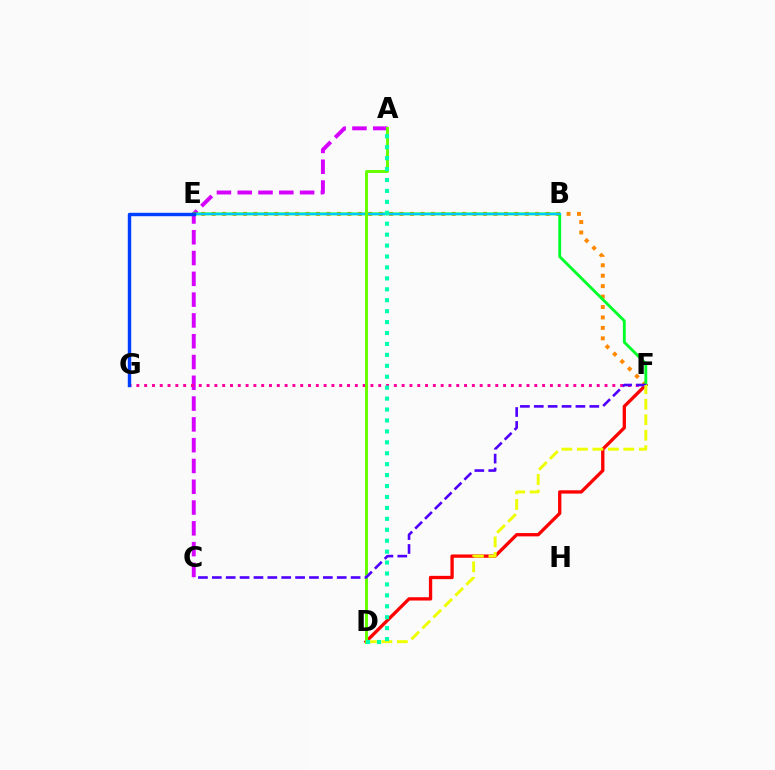{('A', 'C'): [{'color': '#d600ff', 'line_style': 'dashed', 'thickness': 2.82}], ('E', 'F'): [{'color': '#ff8800', 'line_style': 'dotted', 'thickness': 2.84}, {'color': '#00ff27', 'line_style': 'solid', 'thickness': 2.05}], ('D', 'F'): [{'color': '#ff0000', 'line_style': 'solid', 'thickness': 2.38}, {'color': '#eeff00', 'line_style': 'dashed', 'thickness': 2.1}], ('F', 'G'): [{'color': '#ff00a0', 'line_style': 'dotted', 'thickness': 2.12}], ('B', 'E'): [{'color': '#00c7ff', 'line_style': 'solid', 'thickness': 1.56}], ('E', 'G'): [{'color': '#003fff', 'line_style': 'solid', 'thickness': 2.46}], ('A', 'D'): [{'color': '#66ff00', 'line_style': 'solid', 'thickness': 2.14}, {'color': '#00ffaf', 'line_style': 'dotted', 'thickness': 2.97}], ('C', 'F'): [{'color': '#4f00ff', 'line_style': 'dashed', 'thickness': 1.89}]}